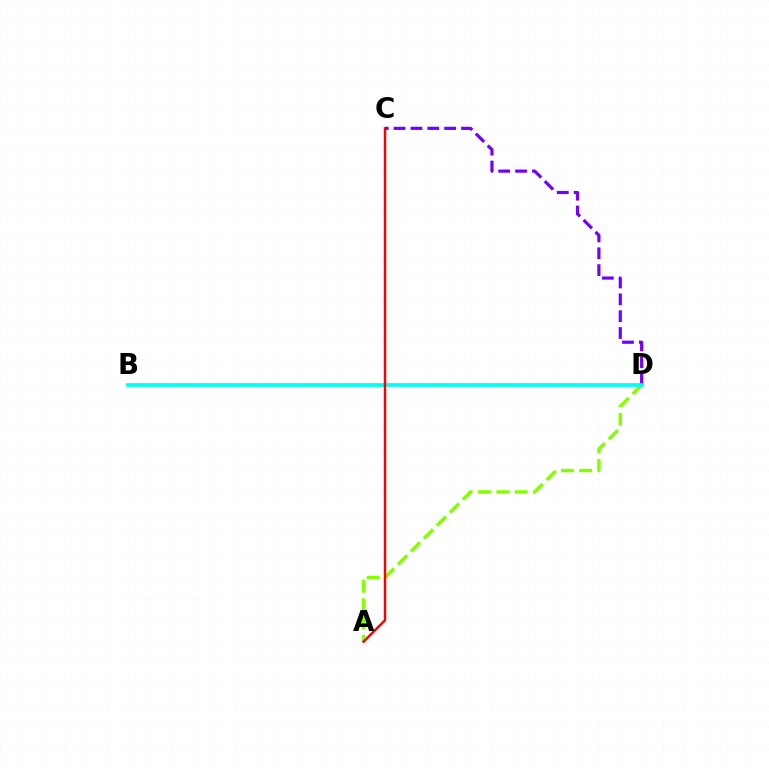{('A', 'D'): [{'color': '#84ff00', 'line_style': 'dashed', 'thickness': 2.49}], ('C', 'D'): [{'color': '#7200ff', 'line_style': 'dashed', 'thickness': 2.29}], ('B', 'D'): [{'color': '#00fff6', 'line_style': 'solid', 'thickness': 2.67}], ('A', 'C'): [{'color': '#ff0000', 'line_style': 'solid', 'thickness': 1.78}]}